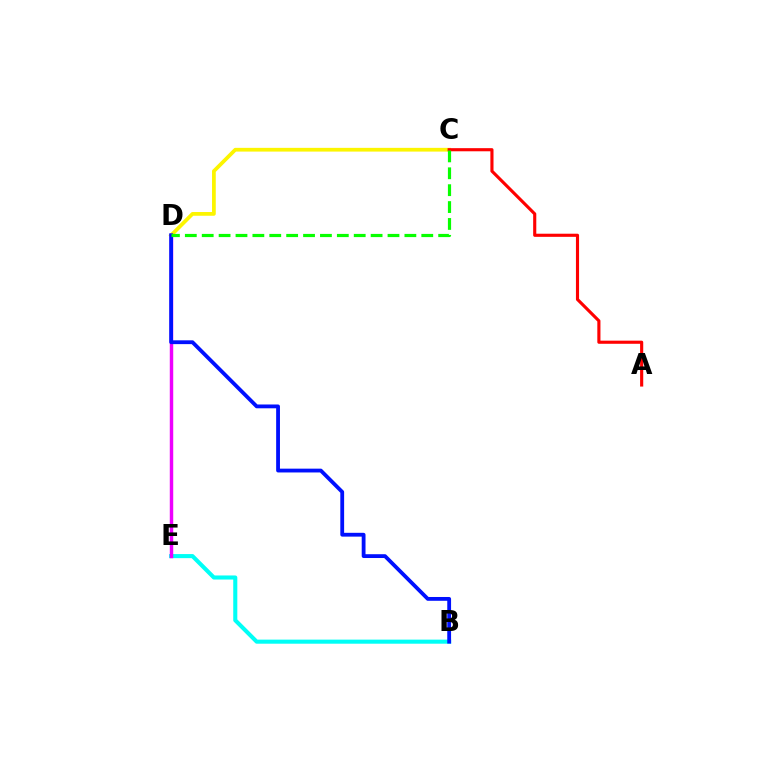{('B', 'E'): [{'color': '#00fff6', 'line_style': 'solid', 'thickness': 2.94}], ('C', 'D'): [{'color': '#fcf500', 'line_style': 'solid', 'thickness': 2.69}, {'color': '#08ff00', 'line_style': 'dashed', 'thickness': 2.29}], ('D', 'E'): [{'color': '#ee00ff', 'line_style': 'solid', 'thickness': 2.48}], ('A', 'C'): [{'color': '#ff0000', 'line_style': 'solid', 'thickness': 2.25}], ('B', 'D'): [{'color': '#0010ff', 'line_style': 'solid', 'thickness': 2.74}]}